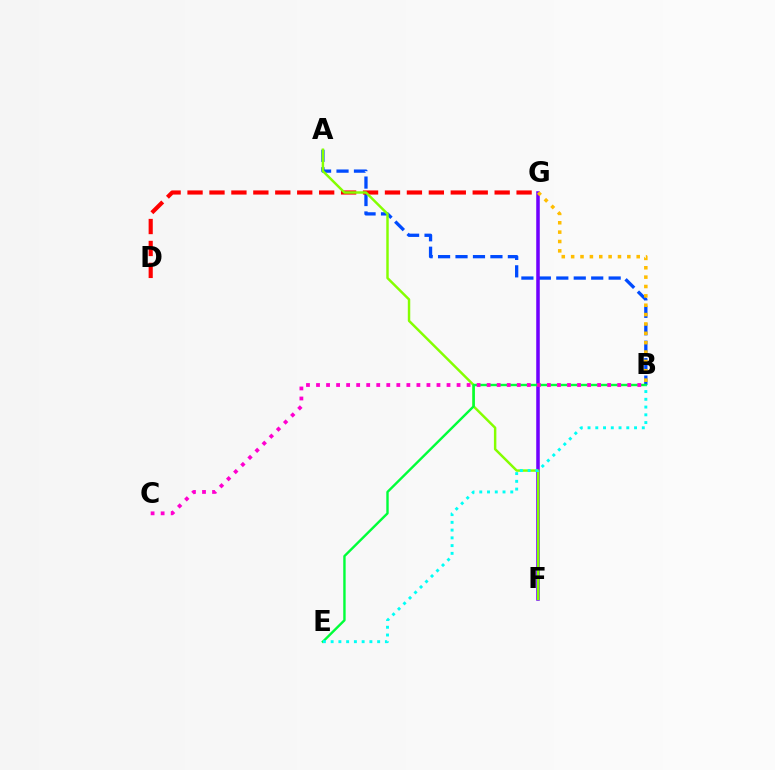{('A', 'B'): [{'color': '#004bff', 'line_style': 'dashed', 'thickness': 2.37}], ('D', 'G'): [{'color': '#ff0000', 'line_style': 'dashed', 'thickness': 2.98}], ('F', 'G'): [{'color': '#7200ff', 'line_style': 'solid', 'thickness': 2.55}], ('A', 'F'): [{'color': '#84ff00', 'line_style': 'solid', 'thickness': 1.77}], ('B', 'G'): [{'color': '#ffbd00', 'line_style': 'dotted', 'thickness': 2.54}], ('B', 'E'): [{'color': '#00ff39', 'line_style': 'solid', 'thickness': 1.72}, {'color': '#00fff6', 'line_style': 'dotted', 'thickness': 2.11}], ('B', 'C'): [{'color': '#ff00cf', 'line_style': 'dotted', 'thickness': 2.73}]}